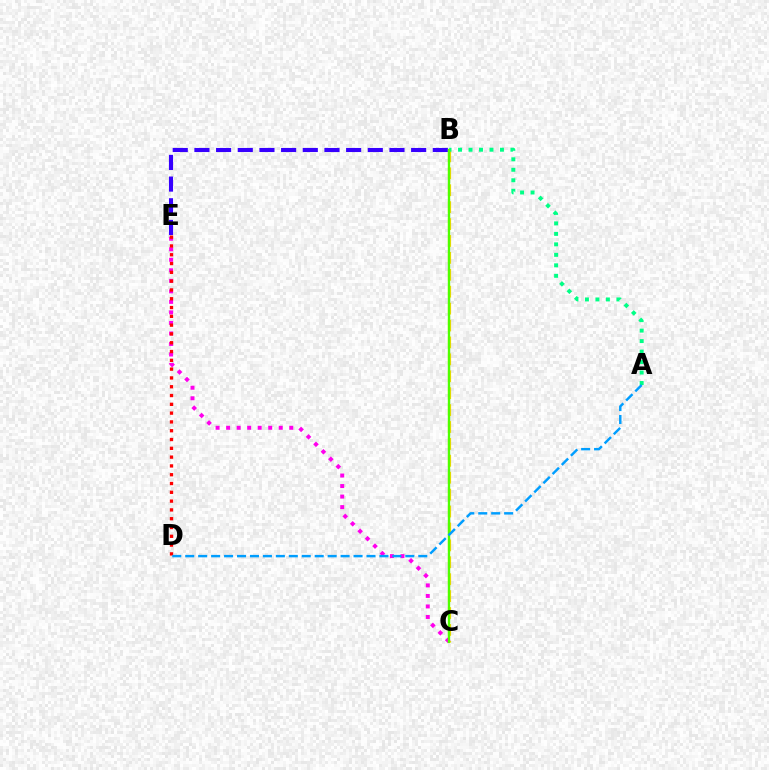{('C', 'E'): [{'color': '#ff00ed', 'line_style': 'dotted', 'thickness': 2.86}], ('B', 'C'): [{'color': '#ffd500', 'line_style': 'dashed', 'thickness': 2.3}, {'color': '#4fff00', 'line_style': 'solid', 'thickness': 1.71}], ('D', 'E'): [{'color': '#ff0000', 'line_style': 'dotted', 'thickness': 2.39}], ('B', 'E'): [{'color': '#3700ff', 'line_style': 'dashed', 'thickness': 2.94}], ('A', 'B'): [{'color': '#00ff86', 'line_style': 'dotted', 'thickness': 2.85}], ('A', 'D'): [{'color': '#009eff', 'line_style': 'dashed', 'thickness': 1.76}]}